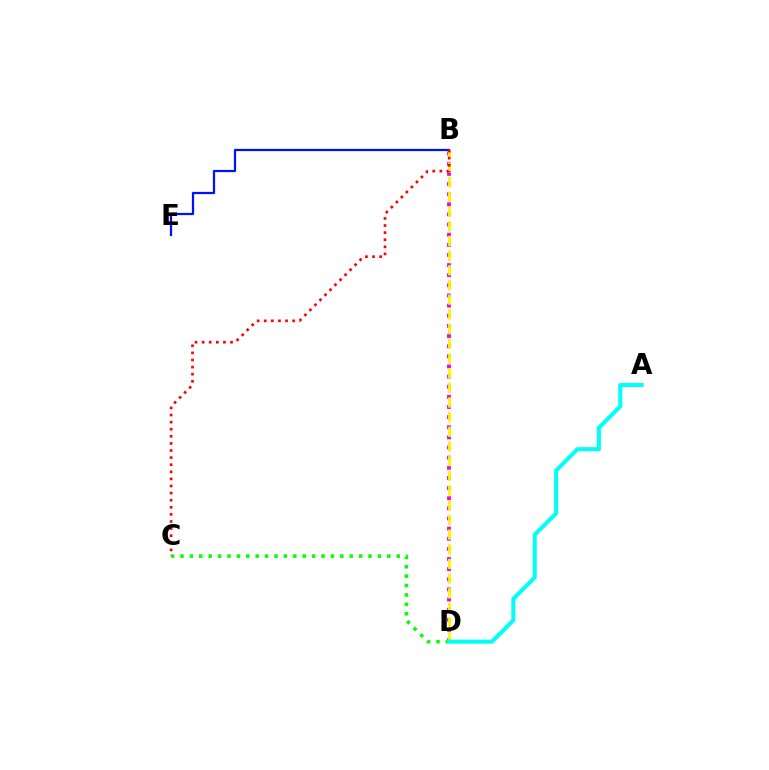{('B', 'D'): [{'color': '#ee00ff', 'line_style': 'dotted', 'thickness': 2.75}, {'color': '#fcf500', 'line_style': 'dashed', 'thickness': 1.99}], ('C', 'D'): [{'color': '#08ff00', 'line_style': 'dotted', 'thickness': 2.55}], ('B', 'E'): [{'color': '#0010ff', 'line_style': 'solid', 'thickness': 1.61}], ('A', 'D'): [{'color': '#00fff6', 'line_style': 'solid', 'thickness': 2.92}], ('B', 'C'): [{'color': '#ff0000', 'line_style': 'dotted', 'thickness': 1.93}]}